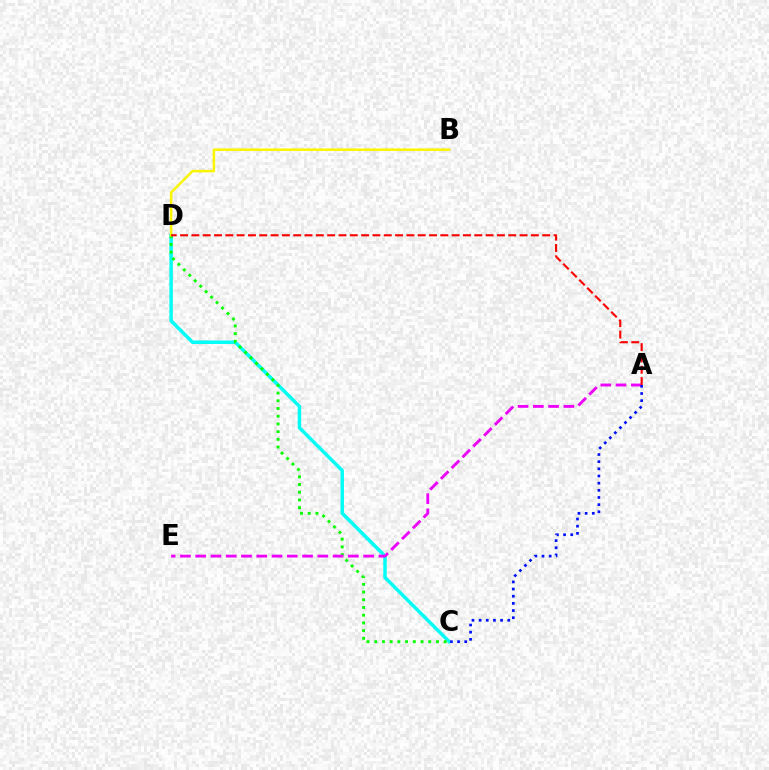{('C', 'D'): [{'color': '#00fff6', 'line_style': 'solid', 'thickness': 2.51}, {'color': '#08ff00', 'line_style': 'dotted', 'thickness': 2.1}], ('B', 'D'): [{'color': '#fcf500', 'line_style': 'solid', 'thickness': 1.8}], ('A', 'E'): [{'color': '#ee00ff', 'line_style': 'dashed', 'thickness': 2.07}], ('A', 'C'): [{'color': '#0010ff', 'line_style': 'dotted', 'thickness': 1.94}], ('A', 'D'): [{'color': '#ff0000', 'line_style': 'dashed', 'thickness': 1.54}]}